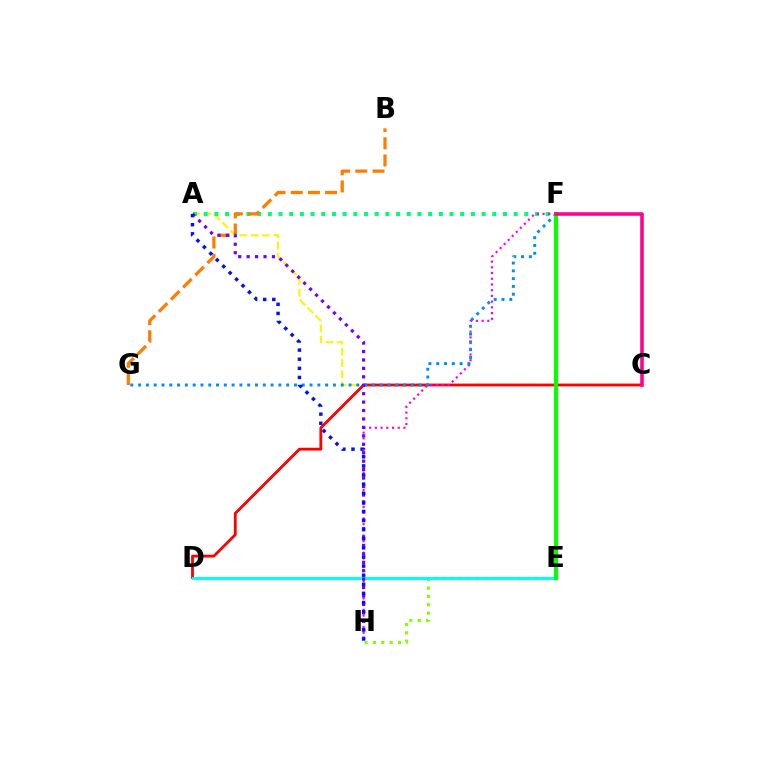{('A', 'C'): [{'color': '#fcf500', 'line_style': 'dashed', 'thickness': 1.52}], ('A', 'F'): [{'color': '#00ff74', 'line_style': 'dotted', 'thickness': 2.9}], ('C', 'D'): [{'color': '#ff0000', 'line_style': 'solid', 'thickness': 2.03}], ('F', 'H'): [{'color': '#ee00ff', 'line_style': 'dotted', 'thickness': 1.55}], ('E', 'H'): [{'color': '#84ff00', 'line_style': 'dotted', 'thickness': 2.27}], ('F', 'G'): [{'color': '#008cff', 'line_style': 'dotted', 'thickness': 2.12}], ('B', 'G'): [{'color': '#ff7c00', 'line_style': 'dashed', 'thickness': 2.34}], ('D', 'E'): [{'color': '#00fff6', 'line_style': 'solid', 'thickness': 2.13}], ('E', 'F'): [{'color': '#08ff00', 'line_style': 'solid', 'thickness': 2.99}], ('C', 'F'): [{'color': '#ff0094', 'line_style': 'solid', 'thickness': 2.57}], ('A', 'H'): [{'color': '#7200ff', 'line_style': 'dotted', 'thickness': 2.29}, {'color': '#0010ff', 'line_style': 'dotted', 'thickness': 2.48}]}